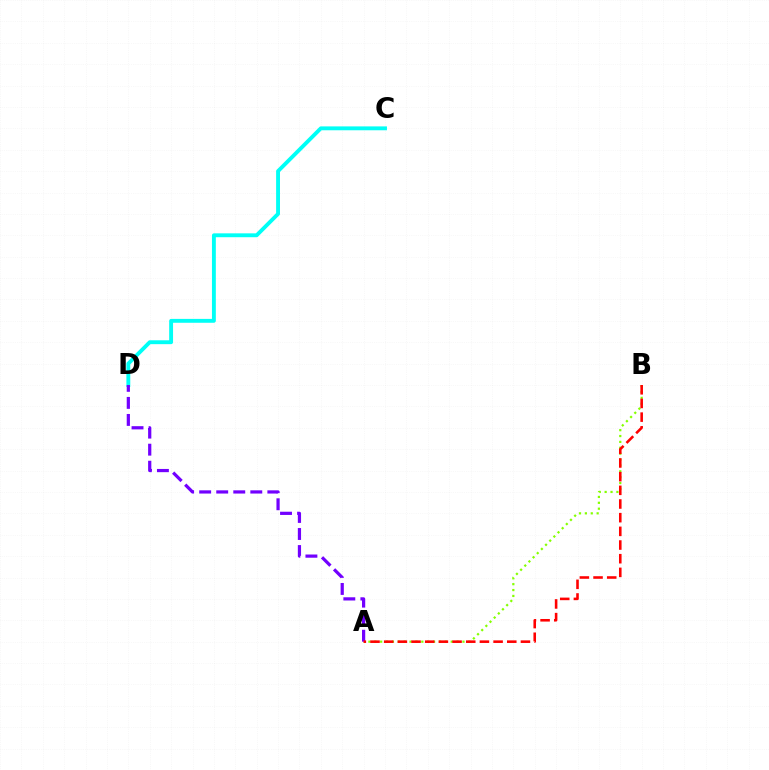{('C', 'D'): [{'color': '#00fff6', 'line_style': 'solid', 'thickness': 2.79}], ('A', 'B'): [{'color': '#84ff00', 'line_style': 'dotted', 'thickness': 1.6}, {'color': '#ff0000', 'line_style': 'dashed', 'thickness': 1.86}], ('A', 'D'): [{'color': '#7200ff', 'line_style': 'dashed', 'thickness': 2.31}]}